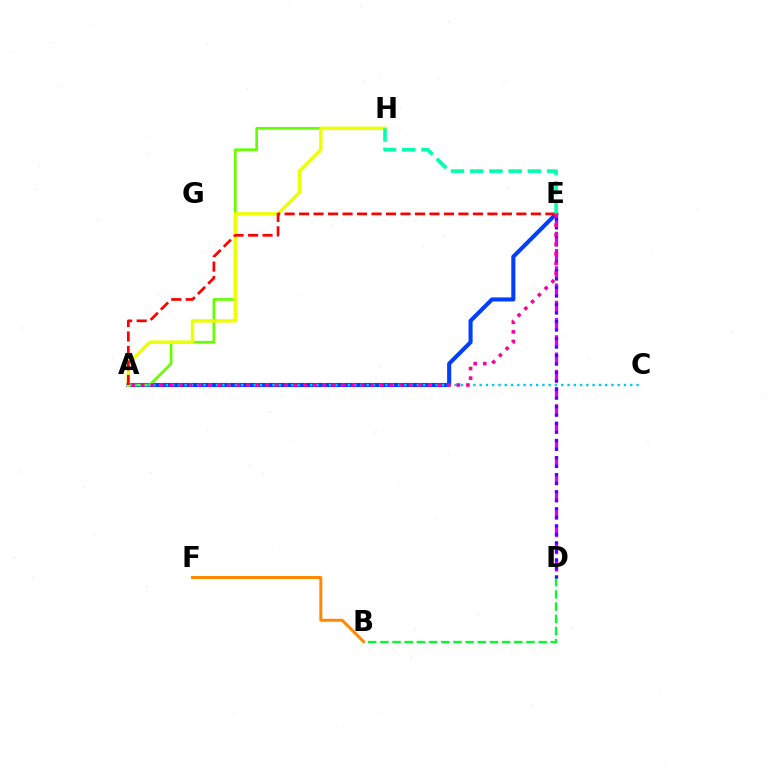{('D', 'E'): [{'color': '#d600ff', 'line_style': 'dashed', 'thickness': 2.34}, {'color': '#4f00ff', 'line_style': 'dotted', 'thickness': 2.31}], ('B', 'D'): [{'color': '#00ff27', 'line_style': 'dashed', 'thickness': 1.65}], ('A', 'E'): [{'color': '#003fff', 'line_style': 'solid', 'thickness': 2.94}, {'color': '#ff0000', 'line_style': 'dashed', 'thickness': 1.97}, {'color': '#ff00a0', 'line_style': 'dotted', 'thickness': 2.6}], ('A', 'H'): [{'color': '#66ff00', 'line_style': 'solid', 'thickness': 1.94}, {'color': '#eeff00', 'line_style': 'solid', 'thickness': 2.5}], ('A', 'C'): [{'color': '#00c7ff', 'line_style': 'dotted', 'thickness': 1.71}], ('E', 'H'): [{'color': '#00ffaf', 'line_style': 'dashed', 'thickness': 2.61}], ('B', 'F'): [{'color': '#ff8800', 'line_style': 'solid', 'thickness': 2.14}]}